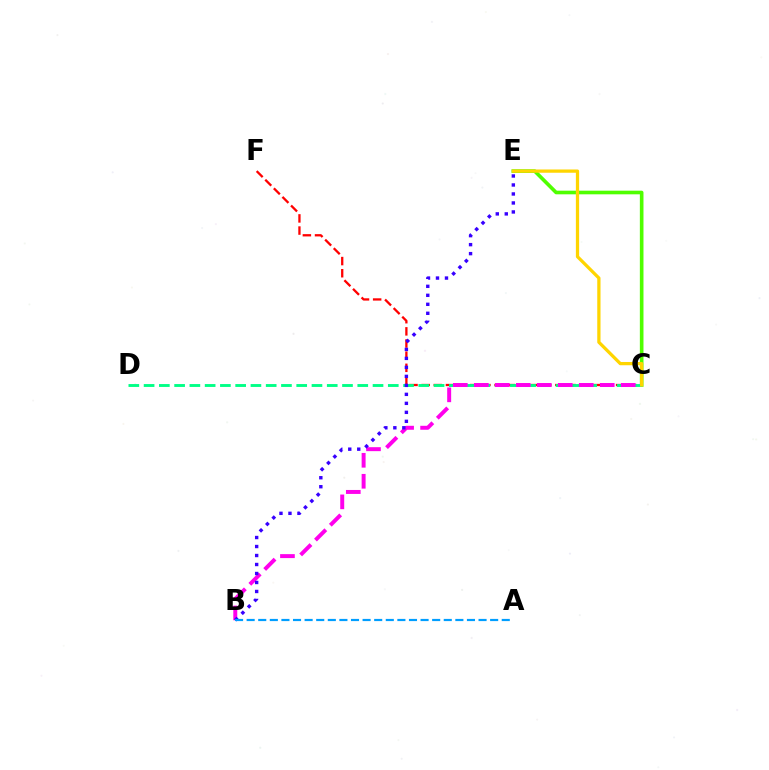{('C', 'E'): [{'color': '#4fff00', 'line_style': 'solid', 'thickness': 2.61}, {'color': '#ffd500', 'line_style': 'solid', 'thickness': 2.35}], ('C', 'F'): [{'color': '#ff0000', 'line_style': 'dashed', 'thickness': 1.65}], ('C', 'D'): [{'color': '#00ff86', 'line_style': 'dashed', 'thickness': 2.07}], ('B', 'C'): [{'color': '#ff00ed', 'line_style': 'dashed', 'thickness': 2.85}], ('B', 'E'): [{'color': '#3700ff', 'line_style': 'dotted', 'thickness': 2.44}], ('A', 'B'): [{'color': '#009eff', 'line_style': 'dashed', 'thickness': 1.58}]}